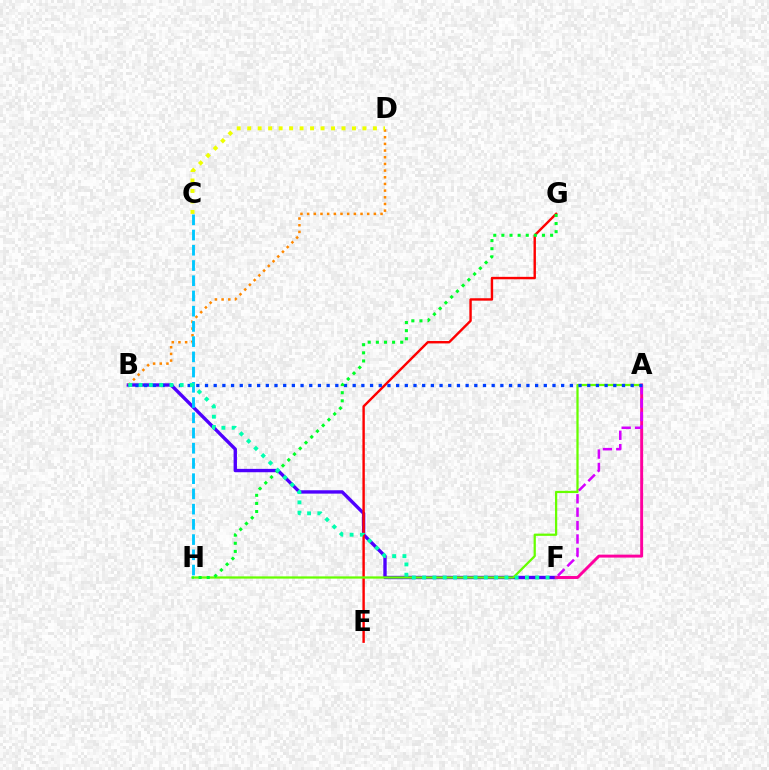{('B', 'F'): [{'color': '#4f00ff', 'line_style': 'solid', 'thickness': 2.42}, {'color': '#00ffaf', 'line_style': 'dotted', 'thickness': 2.79}], ('B', 'D'): [{'color': '#ff8800', 'line_style': 'dotted', 'thickness': 1.81}], ('E', 'G'): [{'color': '#ff0000', 'line_style': 'solid', 'thickness': 1.74}], ('A', 'H'): [{'color': '#66ff00', 'line_style': 'solid', 'thickness': 1.62}], ('A', 'F'): [{'color': '#ff00a0', 'line_style': 'solid', 'thickness': 2.12}, {'color': '#d600ff', 'line_style': 'dashed', 'thickness': 1.82}], ('A', 'B'): [{'color': '#003fff', 'line_style': 'dotted', 'thickness': 2.36}], ('C', 'H'): [{'color': '#00c7ff', 'line_style': 'dashed', 'thickness': 2.07}], ('C', 'D'): [{'color': '#eeff00', 'line_style': 'dotted', 'thickness': 2.85}], ('G', 'H'): [{'color': '#00ff27', 'line_style': 'dotted', 'thickness': 2.21}]}